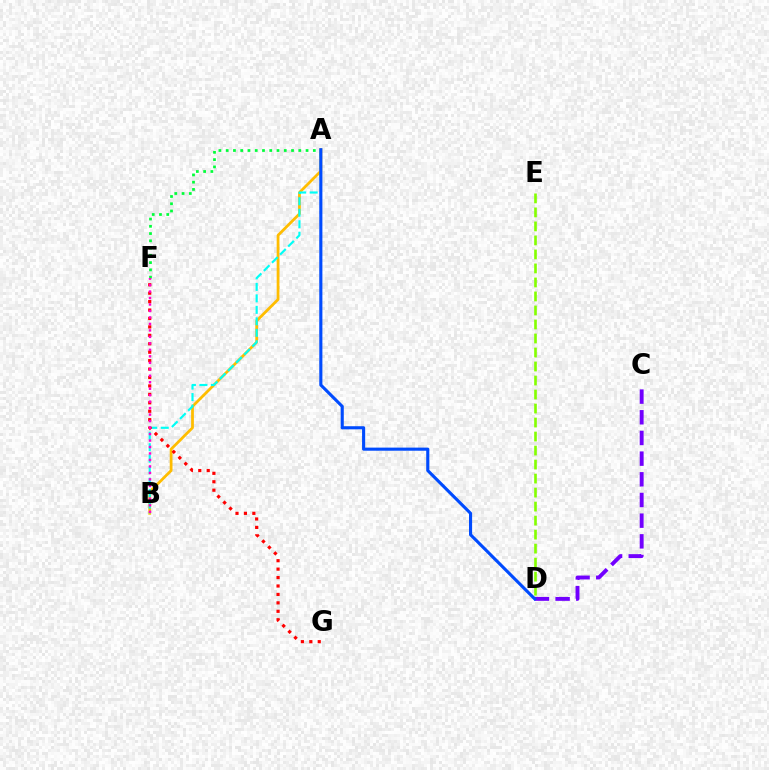{('A', 'B'): [{'color': '#ffbd00', 'line_style': 'solid', 'thickness': 1.99}, {'color': '#00fff6', 'line_style': 'dashed', 'thickness': 1.56}], ('C', 'D'): [{'color': '#7200ff', 'line_style': 'dashed', 'thickness': 2.81}], ('F', 'G'): [{'color': '#ff0000', 'line_style': 'dotted', 'thickness': 2.29}], ('D', 'E'): [{'color': '#84ff00', 'line_style': 'dashed', 'thickness': 1.9}], ('A', 'F'): [{'color': '#00ff39', 'line_style': 'dotted', 'thickness': 1.97}], ('A', 'D'): [{'color': '#004bff', 'line_style': 'solid', 'thickness': 2.24}], ('B', 'F'): [{'color': '#ff00cf', 'line_style': 'dotted', 'thickness': 1.76}]}